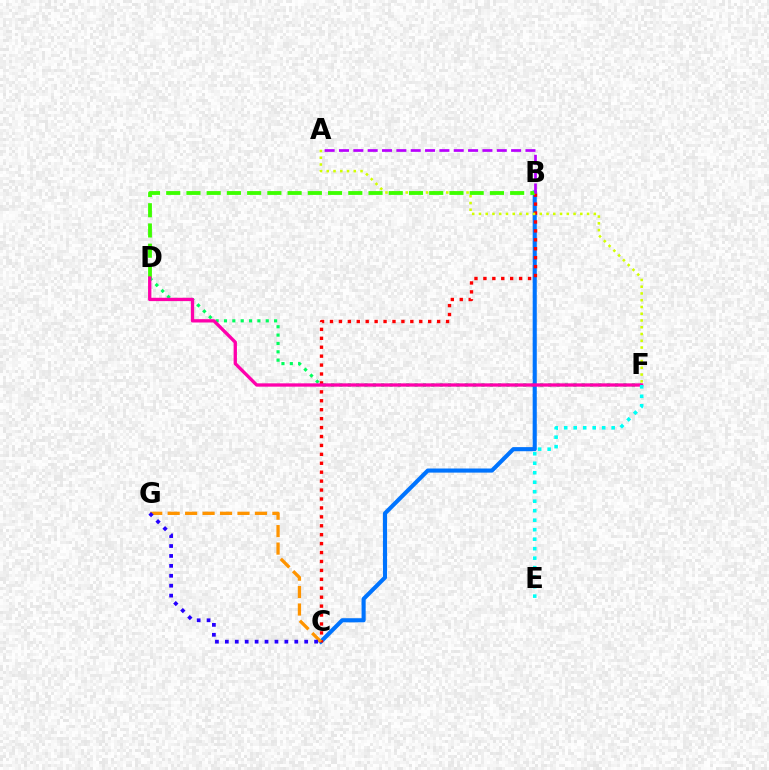{('D', 'F'): [{'color': '#00ff5c', 'line_style': 'dotted', 'thickness': 2.27}, {'color': '#ff00ac', 'line_style': 'solid', 'thickness': 2.39}], ('B', 'C'): [{'color': '#0074ff', 'line_style': 'solid', 'thickness': 2.96}, {'color': '#ff0000', 'line_style': 'dotted', 'thickness': 2.43}], ('A', 'F'): [{'color': '#d1ff00', 'line_style': 'dotted', 'thickness': 1.84}], ('B', 'D'): [{'color': '#3dff00', 'line_style': 'dashed', 'thickness': 2.75}], ('A', 'B'): [{'color': '#b900ff', 'line_style': 'dashed', 'thickness': 1.95}], ('C', 'G'): [{'color': '#ff9400', 'line_style': 'dashed', 'thickness': 2.37}, {'color': '#2500ff', 'line_style': 'dotted', 'thickness': 2.69}], ('E', 'F'): [{'color': '#00fff6', 'line_style': 'dotted', 'thickness': 2.58}]}